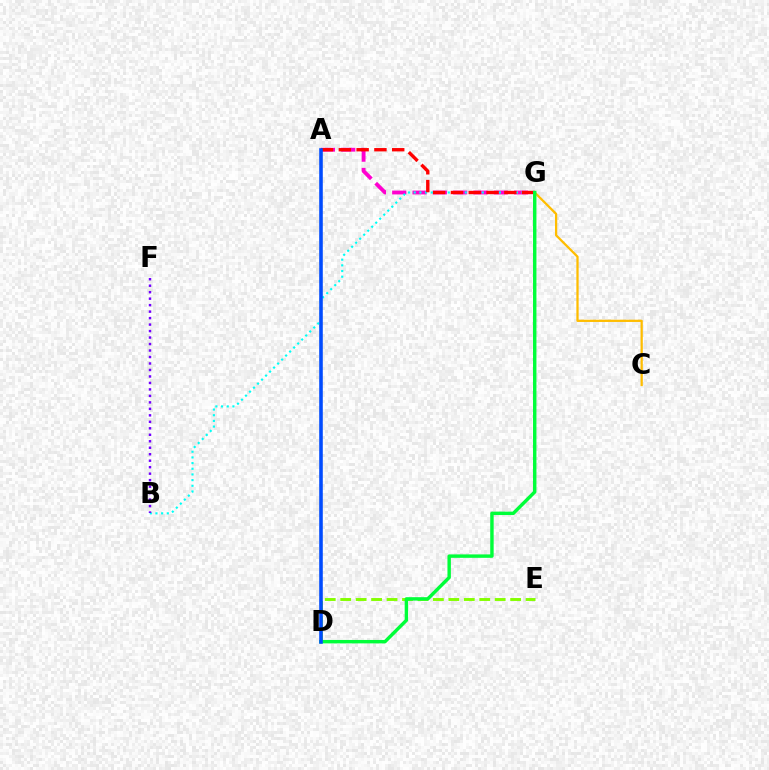{('A', 'G'): [{'color': '#ff00cf', 'line_style': 'dashed', 'thickness': 2.76}, {'color': '#ff0000', 'line_style': 'dashed', 'thickness': 2.42}], ('B', 'G'): [{'color': '#00fff6', 'line_style': 'dotted', 'thickness': 1.54}], ('B', 'F'): [{'color': '#7200ff', 'line_style': 'dotted', 'thickness': 1.76}], ('C', 'G'): [{'color': '#ffbd00', 'line_style': 'solid', 'thickness': 1.63}], ('D', 'E'): [{'color': '#84ff00', 'line_style': 'dashed', 'thickness': 2.1}], ('D', 'G'): [{'color': '#00ff39', 'line_style': 'solid', 'thickness': 2.46}], ('A', 'D'): [{'color': '#004bff', 'line_style': 'solid', 'thickness': 2.57}]}